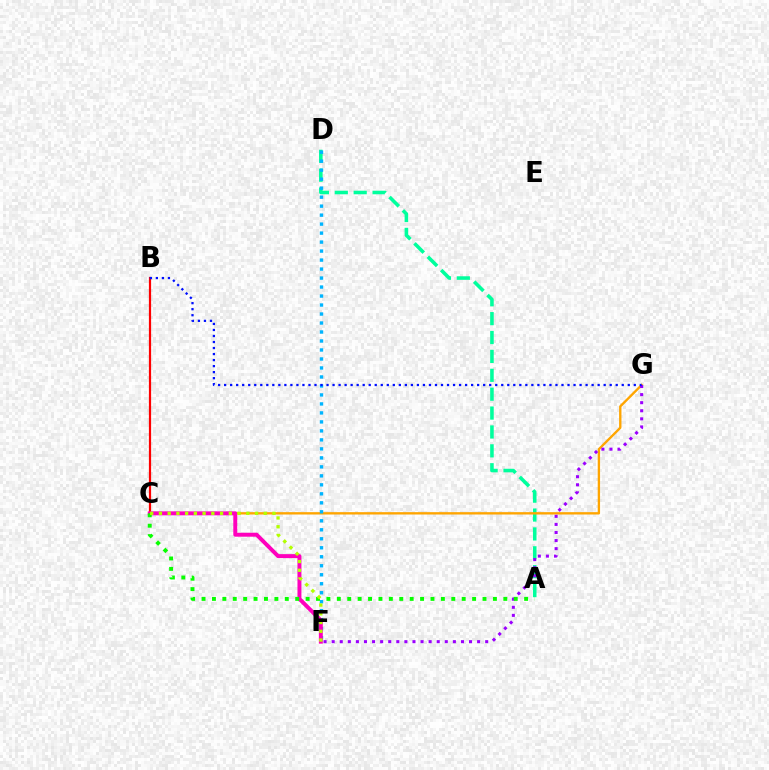{('B', 'C'): [{'color': '#ff0000', 'line_style': 'solid', 'thickness': 1.59}], ('A', 'D'): [{'color': '#00ff9d', 'line_style': 'dashed', 'thickness': 2.57}], ('C', 'G'): [{'color': '#ffa500', 'line_style': 'solid', 'thickness': 1.69}], ('D', 'F'): [{'color': '#00b5ff', 'line_style': 'dotted', 'thickness': 2.44}], ('F', 'G'): [{'color': '#9b00ff', 'line_style': 'dotted', 'thickness': 2.2}], ('C', 'F'): [{'color': '#ff00bd', 'line_style': 'solid', 'thickness': 2.84}, {'color': '#b3ff00', 'line_style': 'dotted', 'thickness': 2.37}], ('A', 'C'): [{'color': '#08ff00', 'line_style': 'dotted', 'thickness': 2.83}], ('B', 'G'): [{'color': '#0010ff', 'line_style': 'dotted', 'thickness': 1.64}]}